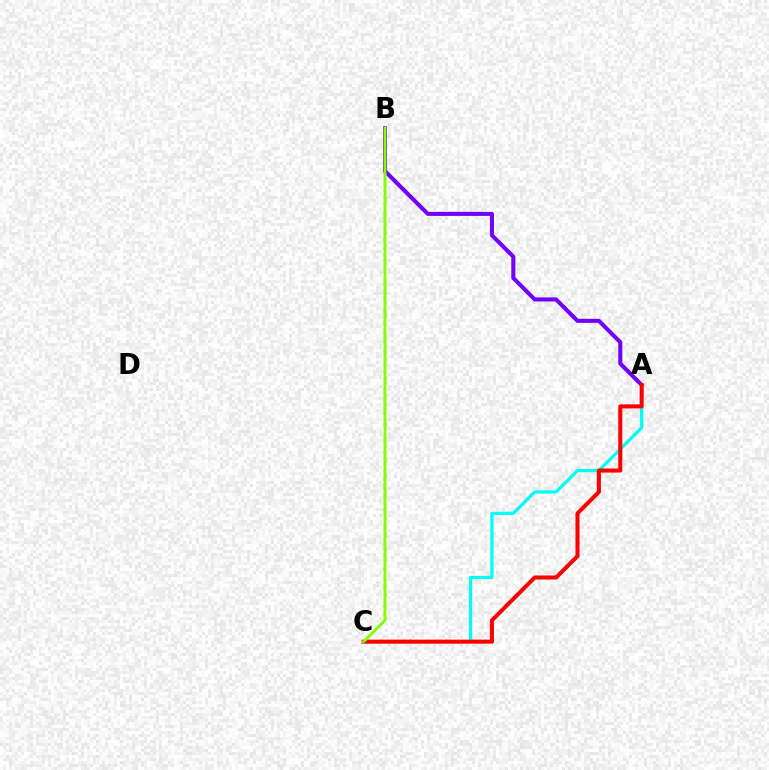{('A', 'B'): [{'color': '#7200ff', 'line_style': 'solid', 'thickness': 2.92}], ('A', 'C'): [{'color': '#00fff6', 'line_style': 'solid', 'thickness': 2.33}, {'color': '#ff0000', 'line_style': 'solid', 'thickness': 2.91}], ('B', 'C'): [{'color': '#84ff00', 'line_style': 'solid', 'thickness': 2.12}]}